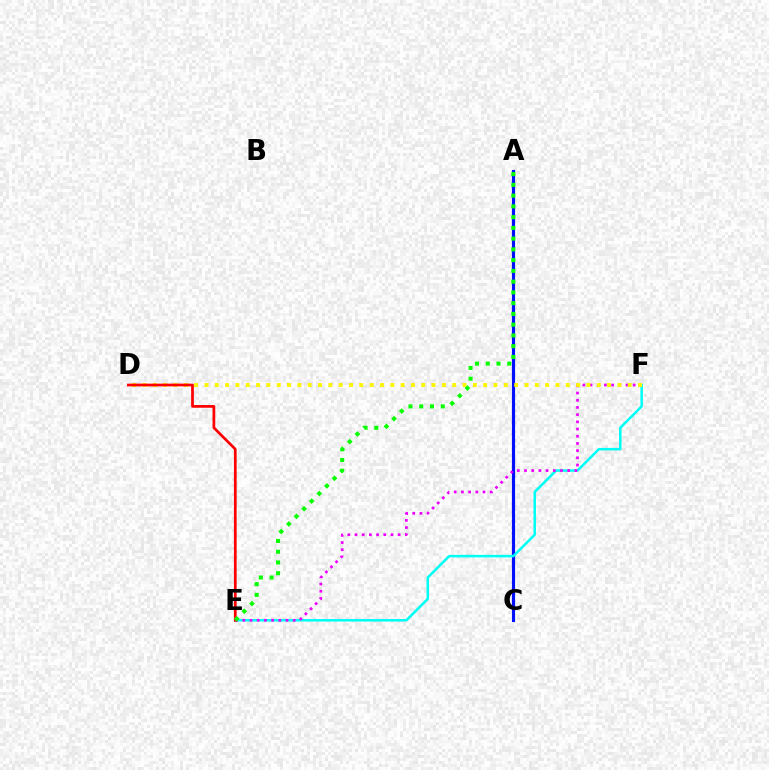{('A', 'C'): [{'color': '#0010ff', 'line_style': 'solid', 'thickness': 2.27}], ('E', 'F'): [{'color': '#00fff6', 'line_style': 'solid', 'thickness': 1.81}, {'color': '#ee00ff', 'line_style': 'dotted', 'thickness': 1.95}], ('D', 'F'): [{'color': '#fcf500', 'line_style': 'dotted', 'thickness': 2.81}], ('D', 'E'): [{'color': '#ff0000', 'line_style': 'solid', 'thickness': 1.97}], ('A', 'E'): [{'color': '#08ff00', 'line_style': 'dotted', 'thickness': 2.92}]}